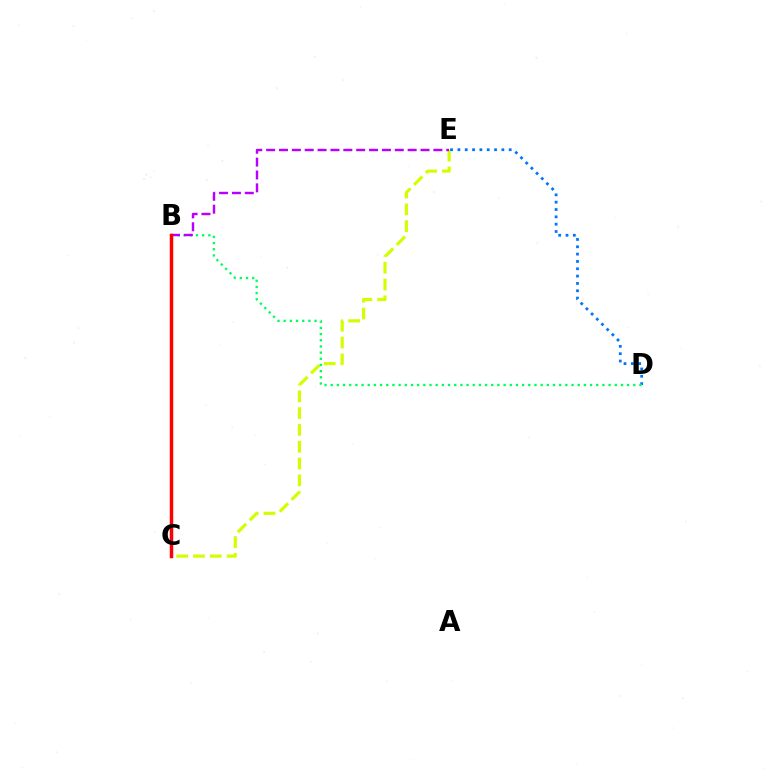{('C', 'E'): [{'color': '#d1ff00', 'line_style': 'dashed', 'thickness': 2.28}], ('D', 'E'): [{'color': '#0074ff', 'line_style': 'dotted', 'thickness': 1.99}], ('B', 'D'): [{'color': '#00ff5c', 'line_style': 'dotted', 'thickness': 1.68}], ('B', 'E'): [{'color': '#b900ff', 'line_style': 'dashed', 'thickness': 1.75}], ('B', 'C'): [{'color': '#ff0000', 'line_style': 'solid', 'thickness': 2.5}]}